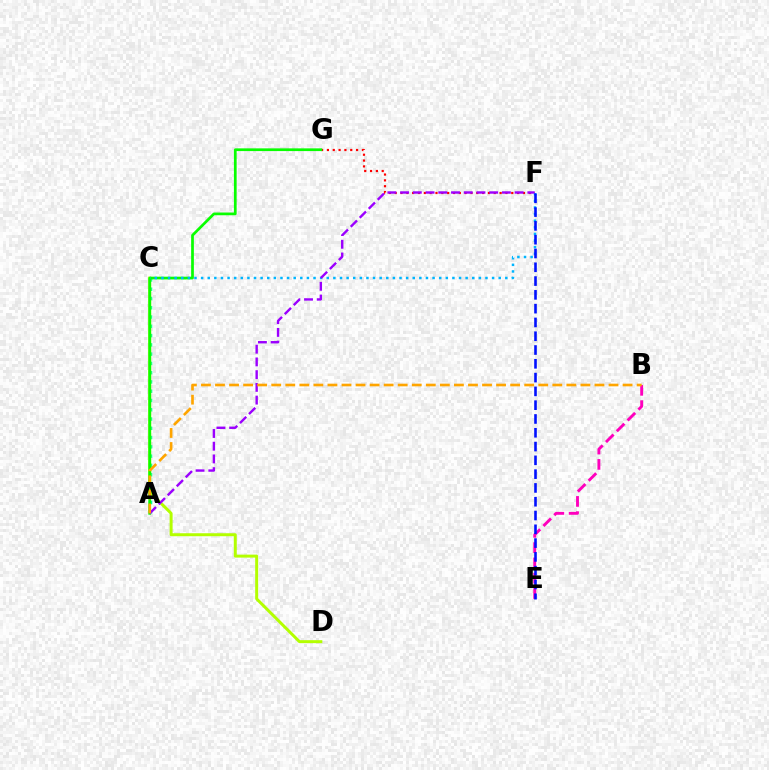{('B', 'E'): [{'color': '#ff00bd', 'line_style': 'dashed', 'thickness': 2.08}], ('F', 'G'): [{'color': '#ff0000', 'line_style': 'dotted', 'thickness': 1.58}], ('A', 'C'): [{'color': '#00ff9d', 'line_style': 'dotted', 'thickness': 2.52}], ('C', 'D'): [{'color': '#b3ff00', 'line_style': 'solid', 'thickness': 2.14}], ('A', 'G'): [{'color': '#08ff00', 'line_style': 'solid', 'thickness': 1.96}], ('C', 'F'): [{'color': '#00b5ff', 'line_style': 'dotted', 'thickness': 1.8}], ('A', 'F'): [{'color': '#9b00ff', 'line_style': 'dashed', 'thickness': 1.73}], ('A', 'B'): [{'color': '#ffa500', 'line_style': 'dashed', 'thickness': 1.91}], ('E', 'F'): [{'color': '#0010ff', 'line_style': 'dashed', 'thickness': 1.87}]}